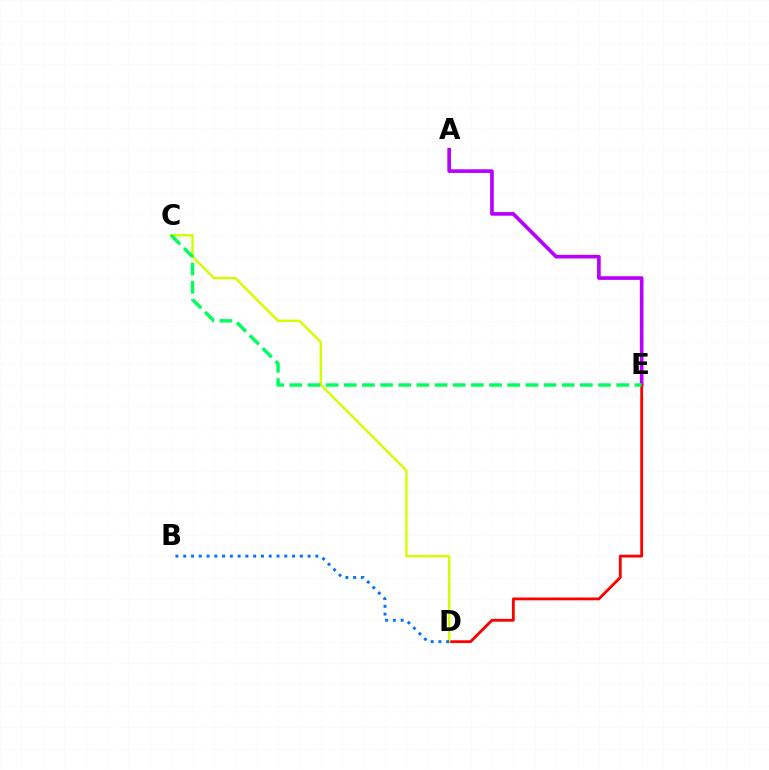{('A', 'E'): [{'color': '#b900ff', 'line_style': 'solid', 'thickness': 2.63}], ('D', 'E'): [{'color': '#ff0000', 'line_style': 'solid', 'thickness': 2.03}], ('C', 'D'): [{'color': '#d1ff00', 'line_style': 'solid', 'thickness': 1.76}], ('C', 'E'): [{'color': '#00ff5c', 'line_style': 'dashed', 'thickness': 2.47}], ('B', 'D'): [{'color': '#0074ff', 'line_style': 'dotted', 'thickness': 2.11}]}